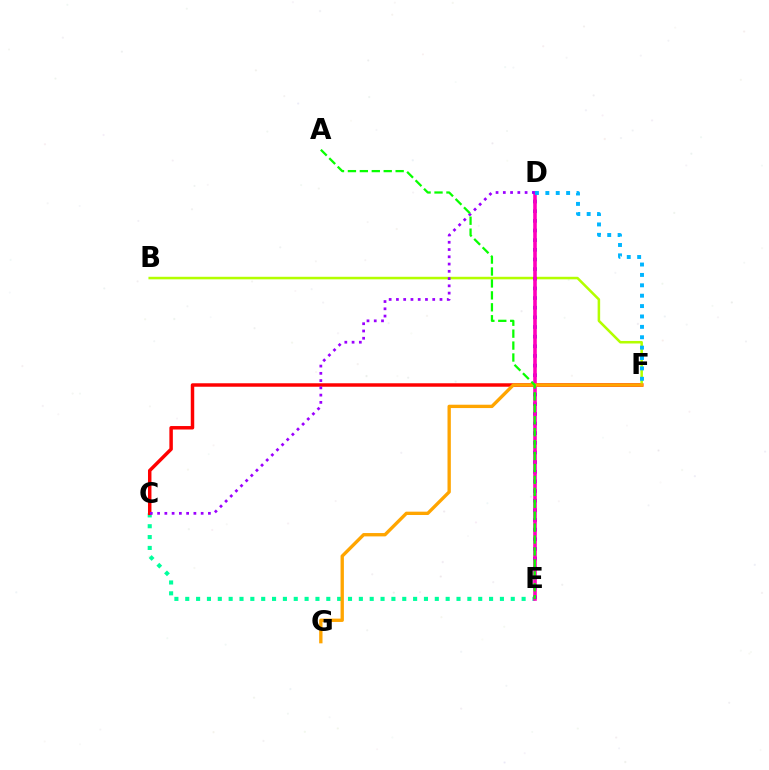{('C', 'E'): [{'color': '#00ff9d', 'line_style': 'dotted', 'thickness': 2.95}], ('C', 'F'): [{'color': '#ff0000', 'line_style': 'solid', 'thickness': 2.5}], ('B', 'F'): [{'color': '#b3ff00', 'line_style': 'solid', 'thickness': 1.82}], ('D', 'E'): [{'color': '#0010ff', 'line_style': 'dotted', 'thickness': 2.62}, {'color': '#ff00bd', 'line_style': 'solid', 'thickness': 2.59}], ('D', 'F'): [{'color': '#00b5ff', 'line_style': 'dotted', 'thickness': 2.82}], ('C', 'D'): [{'color': '#9b00ff', 'line_style': 'dotted', 'thickness': 1.97}], ('F', 'G'): [{'color': '#ffa500', 'line_style': 'solid', 'thickness': 2.41}], ('A', 'E'): [{'color': '#08ff00', 'line_style': 'dashed', 'thickness': 1.62}]}